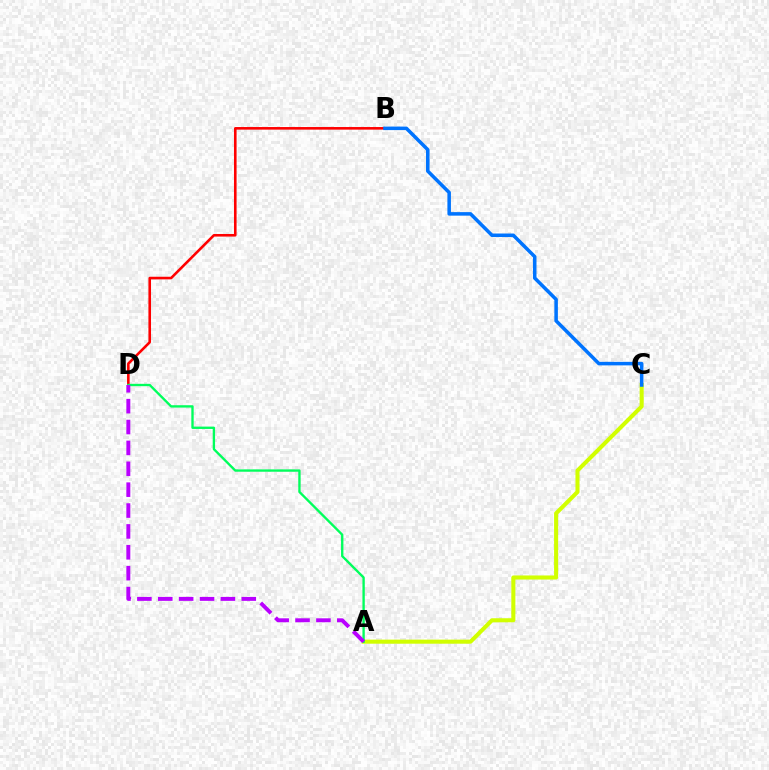{('B', 'D'): [{'color': '#ff0000', 'line_style': 'solid', 'thickness': 1.87}], ('A', 'C'): [{'color': '#d1ff00', 'line_style': 'solid', 'thickness': 2.93}], ('B', 'C'): [{'color': '#0074ff', 'line_style': 'solid', 'thickness': 2.54}], ('A', 'D'): [{'color': '#00ff5c', 'line_style': 'solid', 'thickness': 1.69}, {'color': '#b900ff', 'line_style': 'dashed', 'thickness': 2.84}]}